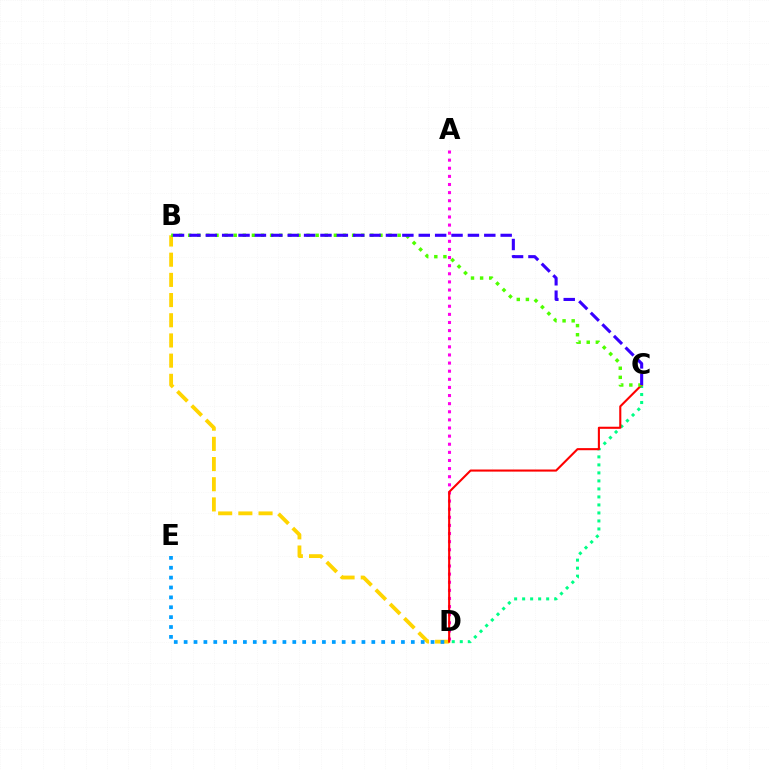{('A', 'D'): [{'color': '#ff00ed', 'line_style': 'dotted', 'thickness': 2.21}], ('C', 'D'): [{'color': '#00ff86', 'line_style': 'dotted', 'thickness': 2.18}, {'color': '#ff0000', 'line_style': 'solid', 'thickness': 1.51}], ('B', 'D'): [{'color': '#ffd500', 'line_style': 'dashed', 'thickness': 2.74}], ('B', 'C'): [{'color': '#4fff00', 'line_style': 'dotted', 'thickness': 2.47}, {'color': '#3700ff', 'line_style': 'dashed', 'thickness': 2.23}], ('D', 'E'): [{'color': '#009eff', 'line_style': 'dotted', 'thickness': 2.68}]}